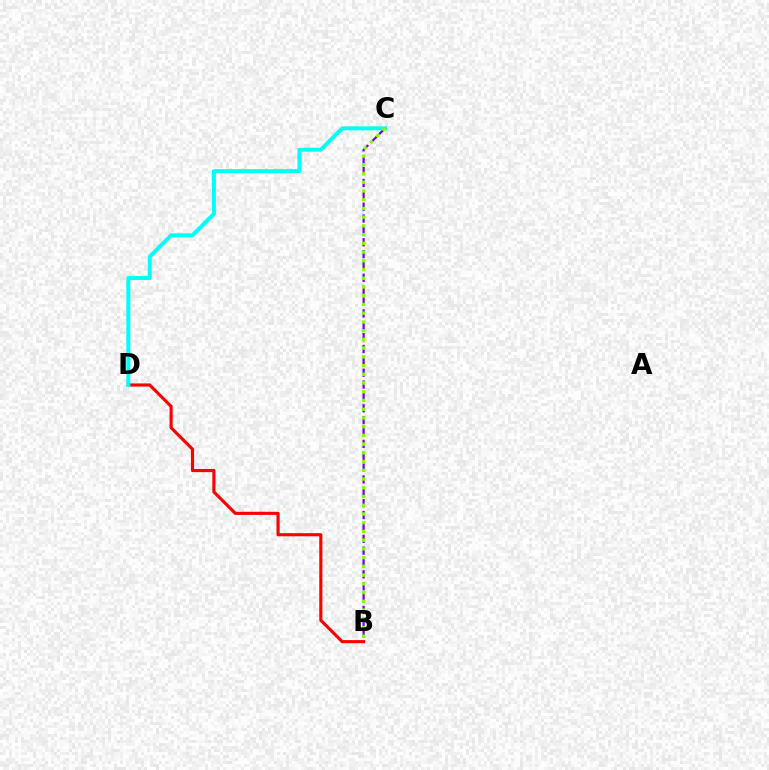{('B', 'C'): [{'color': '#7200ff', 'line_style': 'dashed', 'thickness': 1.61}, {'color': '#84ff00', 'line_style': 'dotted', 'thickness': 2.37}], ('B', 'D'): [{'color': '#ff0000', 'line_style': 'solid', 'thickness': 2.25}], ('C', 'D'): [{'color': '#00fff6', 'line_style': 'solid', 'thickness': 2.84}]}